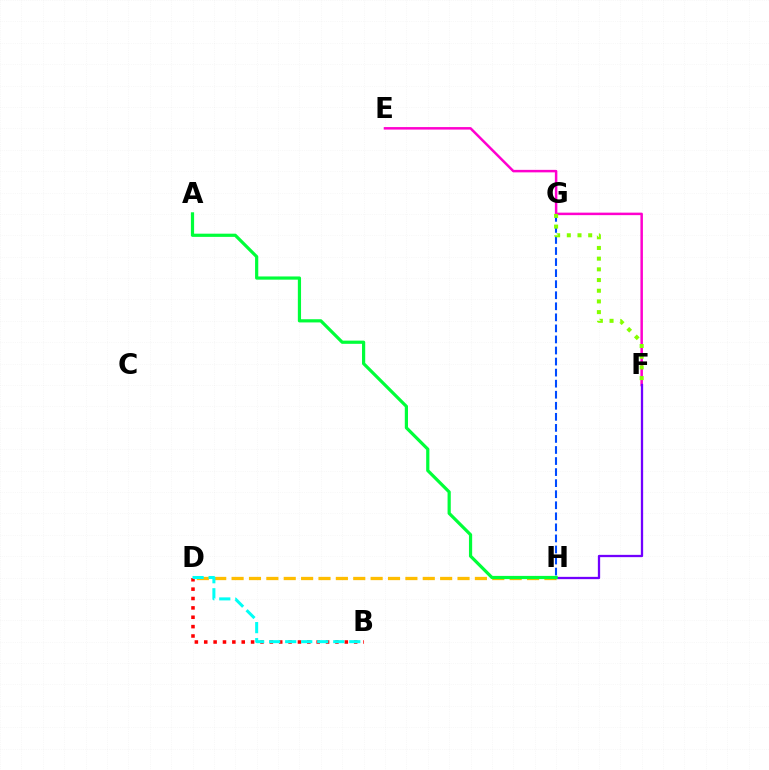{('E', 'F'): [{'color': '#ff00cf', 'line_style': 'solid', 'thickness': 1.8}], ('D', 'H'): [{'color': '#ffbd00', 'line_style': 'dashed', 'thickness': 2.36}], ('F', 'H'): [{'color': '#7200ff', 'line_style': 'solid', 'thickness': 1.65}], ('B', 'D'): [{'color': '#ff0000', 'line_style': 'dotted', 'thickness': 2.55}, {'color': '#00fff6', 'line_style': 'dashed', 'thickness': 2.18}], ('G', 'H'): [{'color': '#004bff', 'line_style': 'dashed', 'thickness': 1.5}], ('A', 'H'): [{'color': '#00ff39', 'line_style': 'solid', 'thickness': 2.31}], ('F', 'G'): [{'color': '#84ff00', 'line_style': 'dotted', 'thickness': 2.9}]}